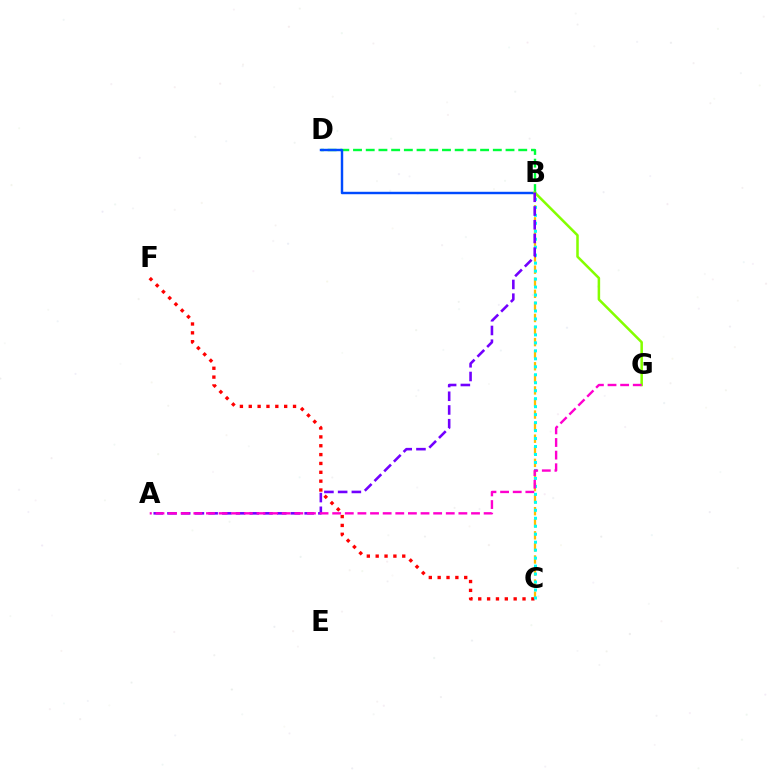{('B', 'D'): [{'color': '#00ff39', 'line_style': 'dashed', 'thickness': 1.73}, {'color': '#004bff', 'line_style': 'solid', 'thickness': 1.75}], ('C', 'F'): [{'color': '#ff0000', 'line_style': 'dotted', 'thickness': 2.41}], ('B', 'G'): [{'color': '#84ff00', 'line_style': 'solid', 'thickness': 1.82}], ('B', 'C'): [{'color': '#ffbd00', 'line_style': 'dashed', 'thickness': 1.64}, {'color': '#00fff6', 'line_style': 'dotted', 'thickness': 2.17}], ('A', 'B'): [{'color': '#7200ff', 'line_style': 'dashed', 'thickness': 1.86}], ('A', 'G'): [{'color': '#ff00cf', 'line_style': 'dashed', 'thickness': 1.71}]}